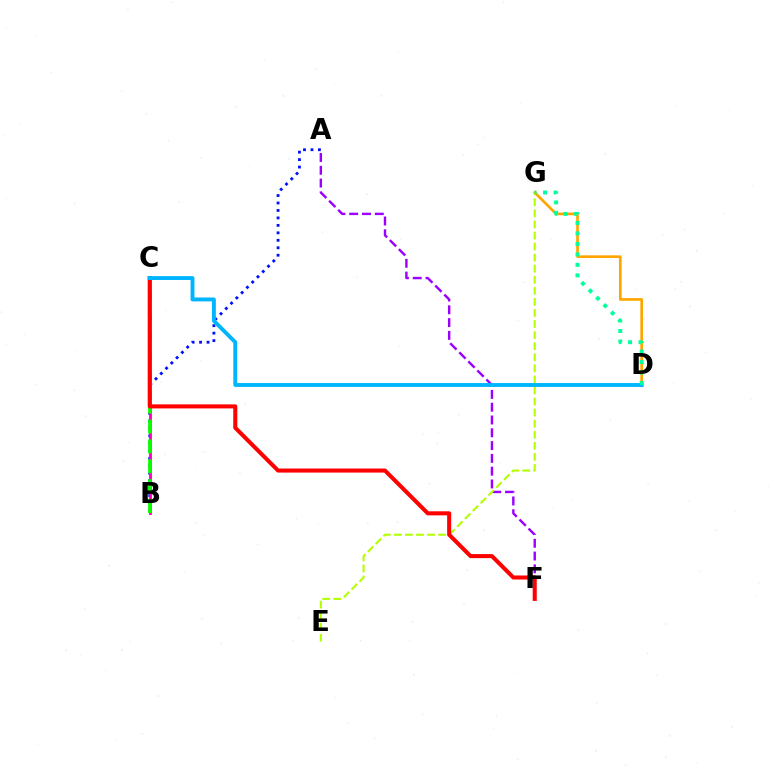{('D', 'G'): [{'color': '#ffa500', 'line_style': 'solid', 'thickness': 1.92}, {'color': '#00ff9d', 'line_style': 'dotted', 'thickness': 2.85}], ('A', 'F'): [{'color': '#9b00ff', 'line_style': 'dashed', 'thickness': 1.74}], ('A', 'B'): [{'color': '#0010ff', 'line_style': 'dotted', 'thickness': 2.03}], ('B', 'C'): [{'color': '#ff00bd', 'line_style': 'solid', 'thickness': 2.04}, {'color': '#08ff00', 'line_style': 'dashed', 'thickness': 2.7}], ('E', 'G'): [{'color': '#b3ff00', 'line_style': 'dashed', 'thickness': 1.5}], ('C', 'F'): [{'color': '#ff0000', 'line_style': 'solid', 'thickness': 2.92}], ('C', 'D'): [{'color': '#00b5ff', 'line_style': 'solid', 'thickness': 2.81}]}